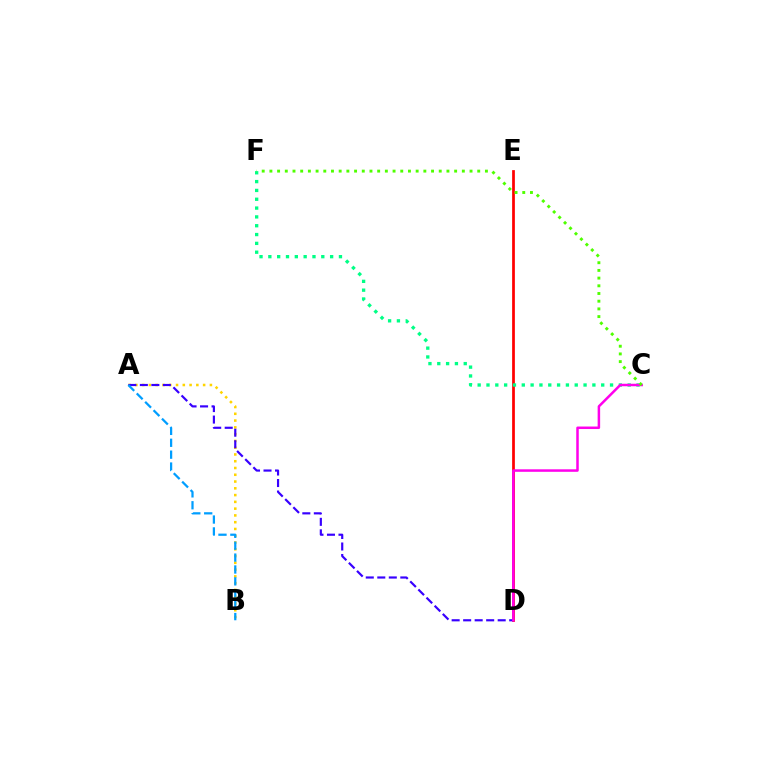{('D', 'E'): [{'color': '#ff0000', 'line_style': 'solid', 'thickness': 1.97}], ('C', 'F'): [{'color': '#00ff86', 'line_style': 'dotted', 'thickness': 2.4}, {'color': '#4fff00', 'line_style': 'dotted', 'thickness': 2.09}], ('A', 'B'): [{'color': '#ffd500', 'line_style': 'dotted', 'thickness': 1.84}, {'color': '#009eff', 'line_style': 'dashed', 'thickness': 1.62}], ('A', 'D'): [{'color': '#3700ff', 'line_style': 'dashed', 'thickness': 1.56}], ('C', 'D'): [{'color': '#ff00ed', 'line_style': 'solid', 'thickness': 1.8}]}